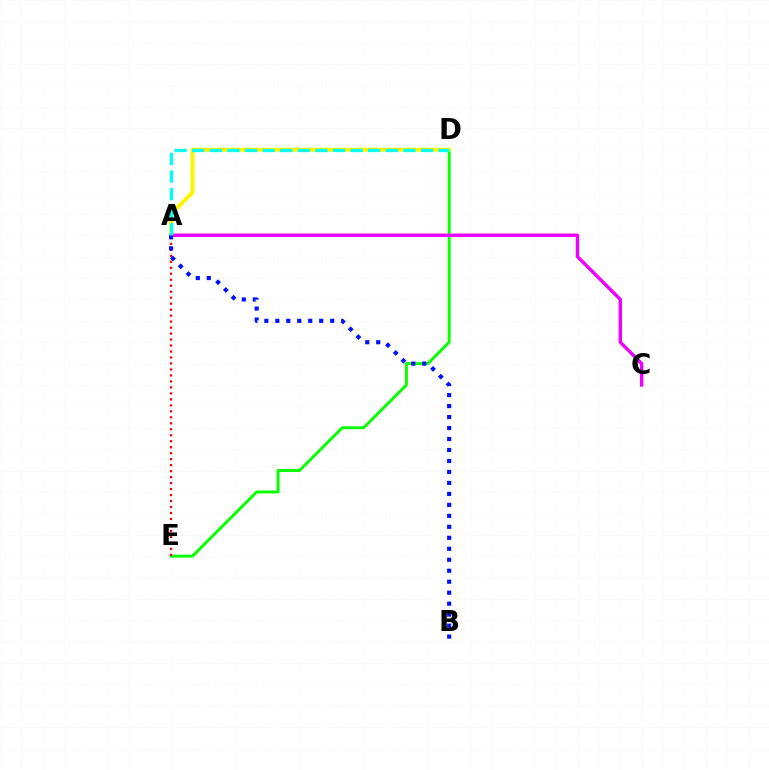{('D', 'E'): [{'color': '#08ff00', 'line_style': 'solid', 'thickness': 2.11}], ('A', 'D'): [{'color': '#fcf500', 'line_style': 'solid', 'thickness': 2.86}, {'color': '#00fff6', 'line_style': 'dashed', 'thickness': 2.39}], ('A', 'E'): [{'color': '#ff0000', 'line_style': 'dotted', 'thickness': 1.63}], ('A', 'C'): [{'color': '#ee00ff', 'line_style': 'solid', 'thickness': 2.44}], ('A', 'B'): [{'color': '#0010ff', 'line_style': 'dotted', 'thickness': 2.98}]}